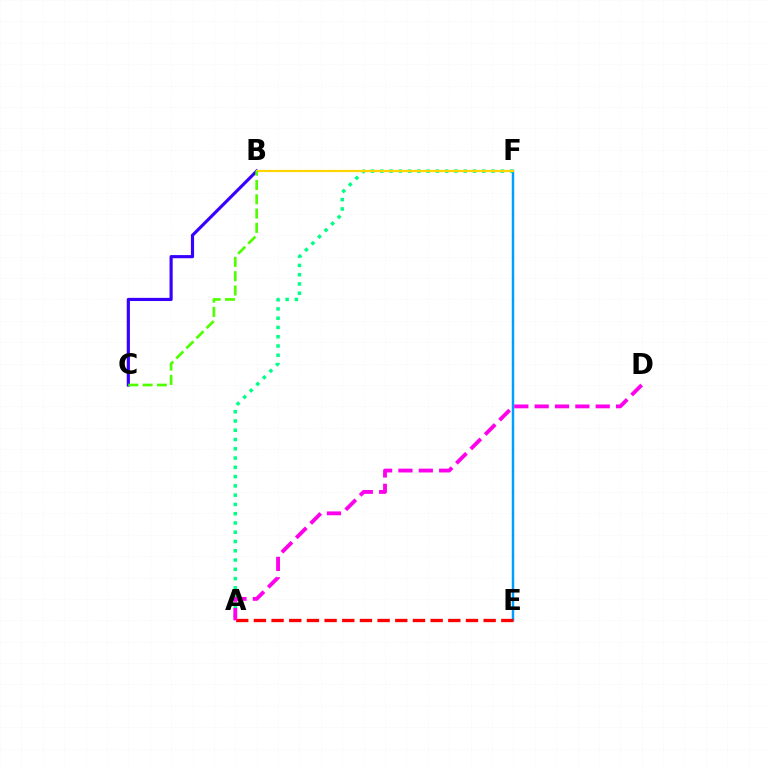{('B', 'C'): [{'color': '#3700ff', 'line_style': 'solid', 'thickness': 2.27}, {'color': '#4fff00', 'line_style': 'dashed', 'thickness': 1.94}], ('A', 'F'): [{'color': '#00ff86', 'line_style': 'dotted', 'thickness': 2.52}], ('E', 'F'): [{'color': '#009eff', 'line_style': 'solid', 'thickness': 1.78}], ('B', 'F'): [{'color': '#ffd500', 'line_style': 'solid', 'thickness': 1.58}], ('A', 'E'): [{'color': '#ff0000', 'line_style': 'dashed', 'thickness': 2.4}], ('A', 'D'): [{'color': '#ff00ed', 'line_style': 'dashed', 'thickness': 2.76}]}